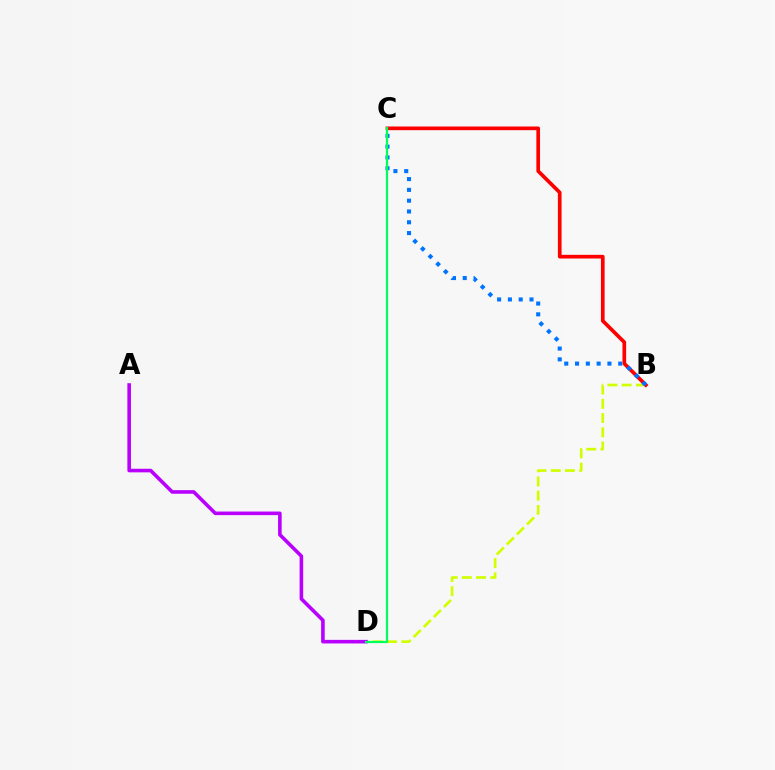{('B', 'D'): [{'color': '#d1ff00', 'line_style': 'dashed', 'thickness': 1.93}], ('B', 'C'): [{'color': '#ff0000', 'line_style': 'solid', 'thickness': 2.65}, {'color': '#0074ff', 'line_style': 'dotted', 'thickness': 2.93}], ('A', 'D'): [{'color': '#b900ff', 'line_style': 'solid', 'thickness': 2.58}], ('C', 'D'): [{'color': '#00ff5c', 'line_style': 'solid', 'thickness': 1.59}]}